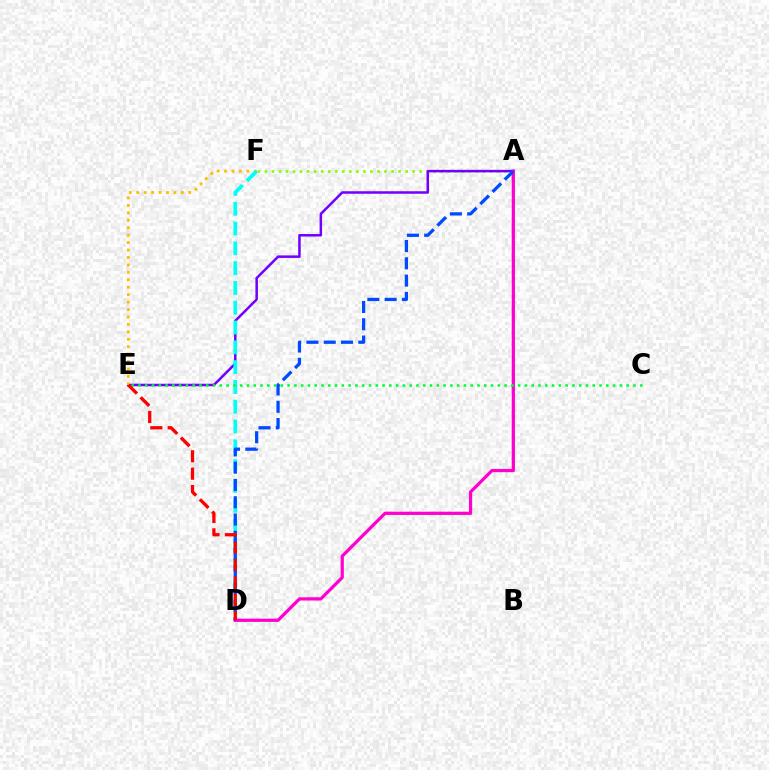{('A', 'F'): [{'color': '#84ff00', 'line_style': 'dotted', 'thickness': 1.91}], ('A', 'E'): [{'color': '#7200ff', 'line_style': 'solid', 'thickness': 1.81}], ('E', 'F'): [{'color': '#ffbd00', 'line_style': 'dotted', 'thickness': 2.02}], ('D', 'F'): [{'color': '#00fff6', 'line_style': 'dashed', 'thickness': 2.69}], ('A', 'D'): [{'color': '#ff00cf', 'line_style': 'solid', 'thickness': 2.33}, {'color': '#004bff', 'line_style': 'dashed', 'thickness': 2.35}], ('C', 'E'): [{'color': '#00ff39', 'line_style': 'dotted', 'thickness': 1.84}], ('D', 'E'): [{'color': '#ff0000', 'line_style': 'dashed', 'thickness': 2.36}]}